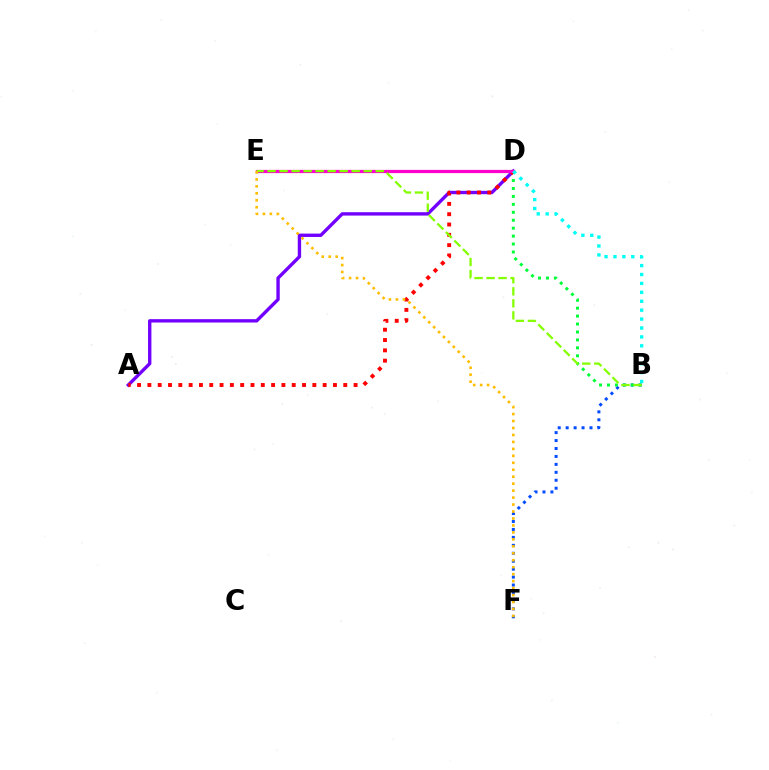{('A', 'D'): [{'color': '#7200ff', 'line_style': 'solid', 'thickness': 2.42}, {'color': '#ff0000', 'line_style': 'dotted', 'thickness': 2.8}], ('B', 'F'): [{'color': '#004bff', 'line_style': 'dotted', 'thickness': 2.16}], ('B', 'D'): [{'color': '#00ff39', 'line_style': 'dotted', 'thickness': 2.16}, {'color': '#00fff6', 'line_style': 'dotted', 'thickness': 2.42}], ('D', 'E'): [{'color': '#ff00cf', 'line_style': 'solid', 'thickness': 2.32}], ('B', 'E'): [{'color': '#84ff00', 'line_style': 'dashed', 'thickness': 1.63}], ('E', 'F'): [{'color': '#ffbd00', 'line_style': 'dotted', 'thickness': 1.89}]}